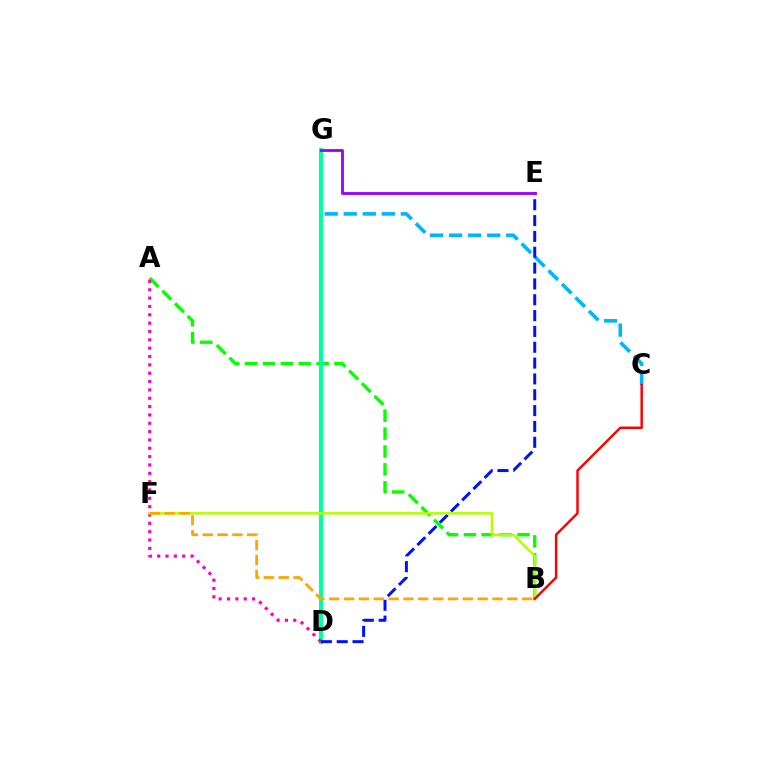{('C', 'G'): [{'color': '#00b5ff', 'line_style': 'dashed', 'thickness': 2.59}], ('A', 'B'): [{'color': '#08ff00', 'line_style': 'dashed', 'thickness': 2.43}], ('D', 'G'): [{'color': '#00ff9d', 'line_style': 'solid', 'thickness': 2.94}], ('A', 'D'): [{'color': '#ff00bd', 'line_style': 'dotted', 'thickness': 2.27}], ('D', 'E'): [{'color': '#0010ff', 'line_style': 'dashed', 'thickness': 2.15}], ('B', 'F'): [{'color': '#b3ff00', 'line_style': 'solid', 'thickness': 1.81}, {'color': '#ffa500', 'line_style': 'dashed', 'thickness': 2.02}], ('E', 'G'): [{'color': '#9b00ff', 'line_style': 'solid', 'thickness': 2.03}], ('B', 'C'): [{'color': '#ff0000', 'line_style': 'solid', 'thickness': 1.77}]}